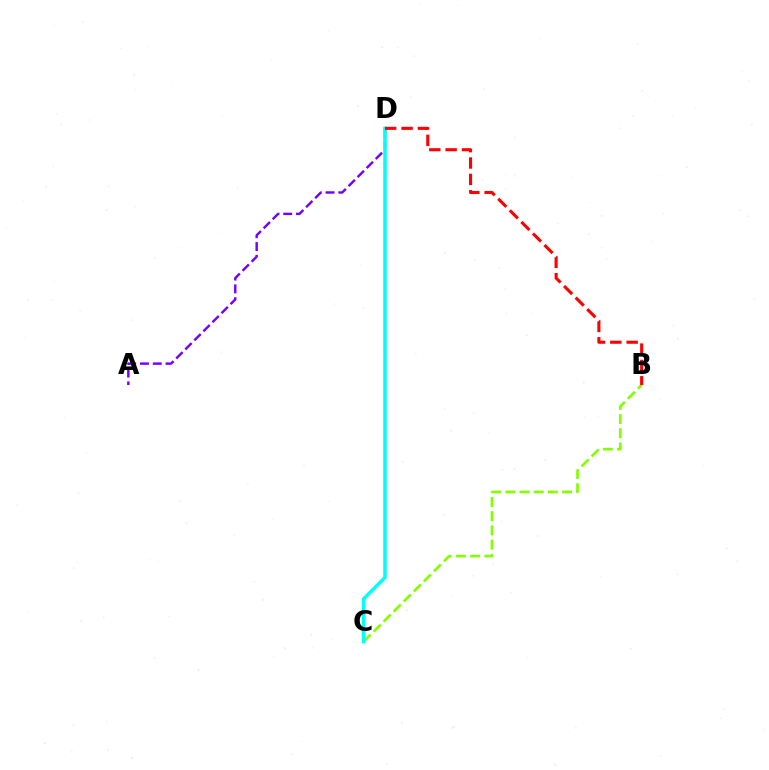{('A', 'D'): [{'color': '#7200ff', 'line_style': 'dashed', 'thickness': 1.74}], ('B', 'C'): [{'color': '#84ff00', 'line_style': 'dashed', 'thickness': 1.93}], ('C', 'D'): [{'color': '#00fff6', 'line_style': 'solid', 'thickness': 2.51}], ('B', 'D'): [{'color': '#ff0000', 'line_style': 'dashed', 'thickness': 2.22}]}